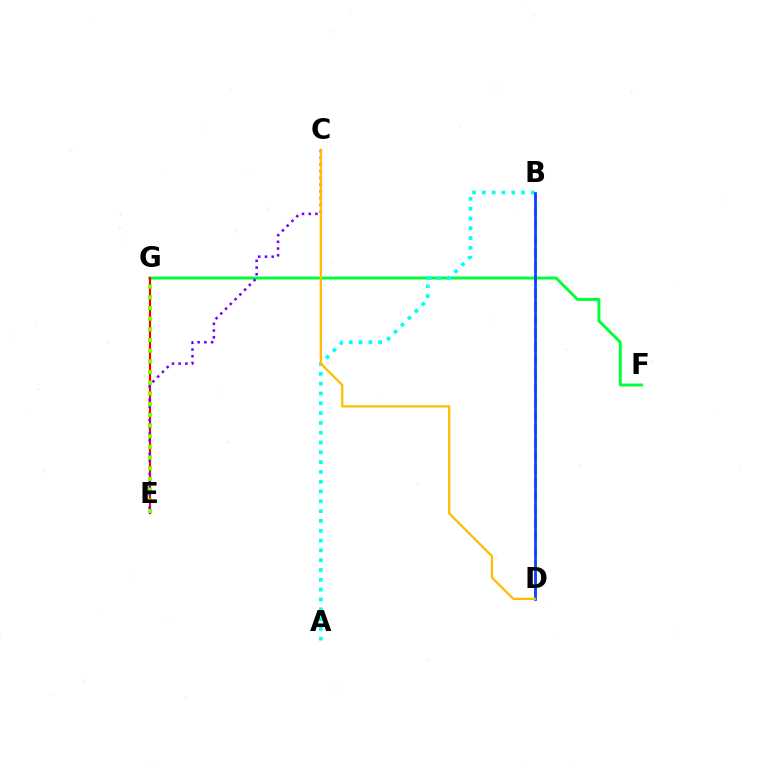{('F', 'G'): [{'color': '#00ff39', 'line_style': 'solid', 'thickness': 2.11}], ('A', 'B'): [{'color': '#00fff6', 'line_style': 'dotted', 'thickness': 2.66}], ('B', 'D'): [{'color': '#ff00cf', 'line_style': 'dashed', 'thickness': 1.84}, {'color': '#004bff', 'line_style': 'solid', 'thickness': 1.96}], ('E', 'G'): [{'color': '#ff0000', 'line_style': 'solid', 'thickness': 1.57}, {'color': '#84ff00', 'line_style': 'dotted', 'thickness': 2.9}], ('C', 'E'): [{'color': '#7200ff', 'line_style': 'dotted', 'thickness': 1.83}], ('C', 'D'): [{'color': '#ffbd00', 'line_style': 'solid', 'thickness': 1.64}]}